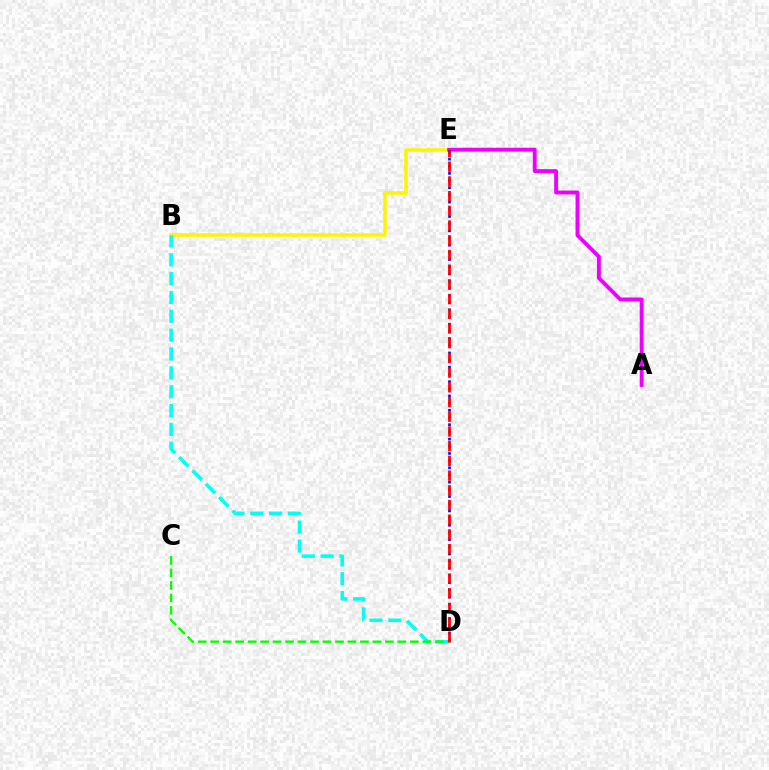{('B', 'E'): [{'color': '#fcf500', 'line_style': 'solid', 'thickness': 2.53}], ('A', 'E'): [{'color': '#ee00ff', 'line_style': 'solid', 'thickness': 2.8}], ('B', 'D'): [{'color': '#00fff6', 'line_style': 'dashed', 'thickness': 2.56}], ('D', 'E'): [{'color': '#0010ff', 'line_style': 'dotted', 'thickness': 1.95}, {'color': '#ff0000', 'line_style': 'dashed', 'thickness': 2.0}], ('C', 'D'): [{'color': '#08ff00', 'line_style': 'dashed', 'thickness': 1.69}]}